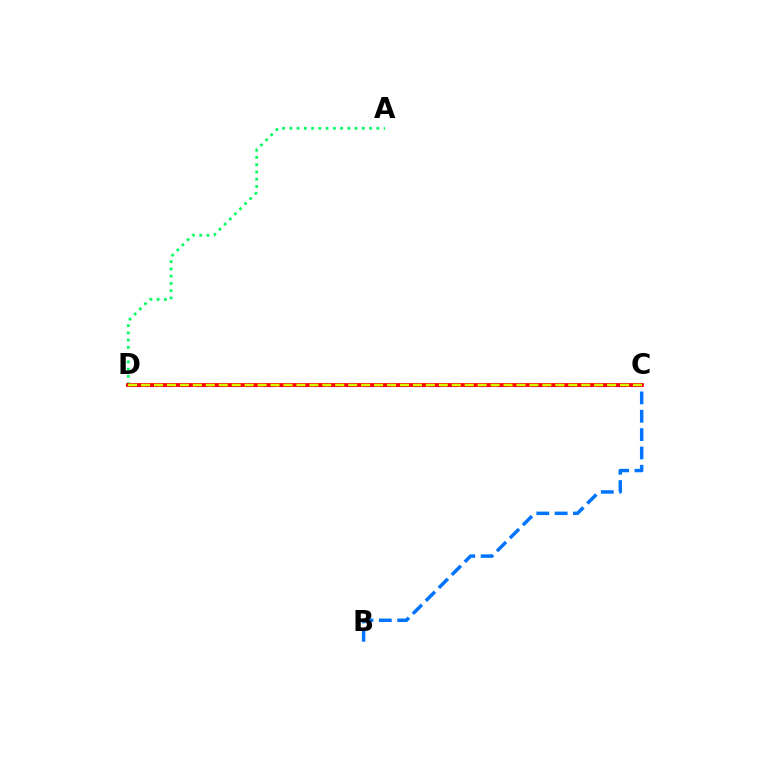{('A', 'D'): [{'color': '#00ff5c', 'line_style': 'dotted', 'thickness': 1.97}], ('C', 'D'): [{'color': '#b900ff', 'line_style': 'dashed', 'thickness': 2.27}, {'color': '#ff0000', 'line_style': 'solid', 'thickness': 2.72}, {'color': '#d1ff00', 'line_style': 'dashed', 'thickness': 1.76}], ('B', 'C'): [{'color': '#0074ff', 'line_style': 'dashed', 'thickness': 2.49}]}